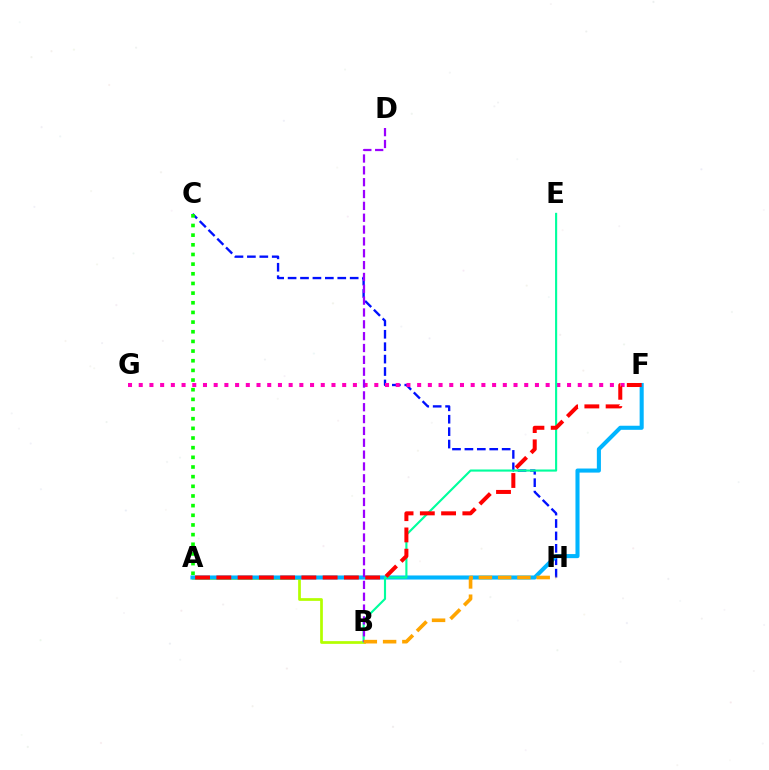{('C', 'H'): [{'color': '#0010ff', 'line_style': 'dashed', 'thickness': 1.69}], ('A', 'B'): [{'color': '#b3ff00', 'line_style': 'solid', 'thickness': 1.96}], ('F', 'G'): [{'color': '#ff00bd', 'line_style': 'dotted', 'thickness': 2.91}], ('A', 'F'): [{'color': '#00b5ff', 'line_style': 'solid', 'thickness': 2.93}, {'color': '#ff0000', 'line_style': 'dashed', 'thickness': 2.89}], ('A', 'C'): [{'color': '#08ff00', 'line_style': 'dotted', 'thickness': 2.62}], ('B', 'E'): [{'color': '#00ff9d', 'line_style': 'solid', 'thickness': 1.53}], ('B', 'D'): [{'color': '#9b00ff', 'line_style': 'dashed', 'thickness': 1.61}], ('B', 'H'): [{'color': '#ffa500', 'line_style': 'dashed', 'thickness': 2.62}]}